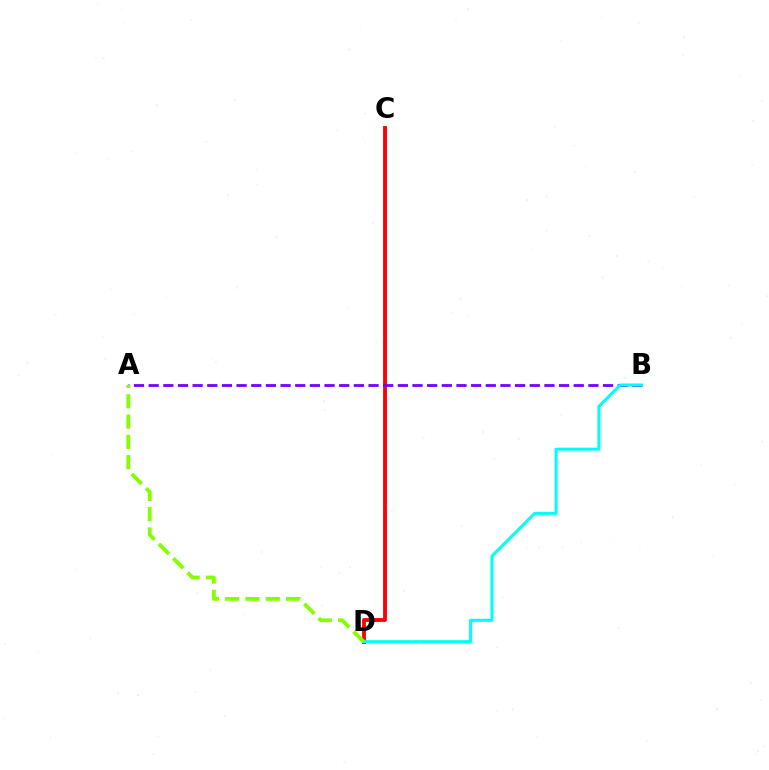{('C', 'D'): [{'color': '#ff0000', 'line_style': 'solid', 'thickness': 2.77}], ('A', 'B'): [{'color': '#7200ff', 'line_style': 'dashed', 'thickness': 1.99}], ('B', 'D'): [{'color': '#00fff6', 'line_style': 'solid', 'thickness': 2.18}], ('A', 'D'): [{'color': '#84ff00', 'line_style': 'dashed', 'thickness': 2.76}]}